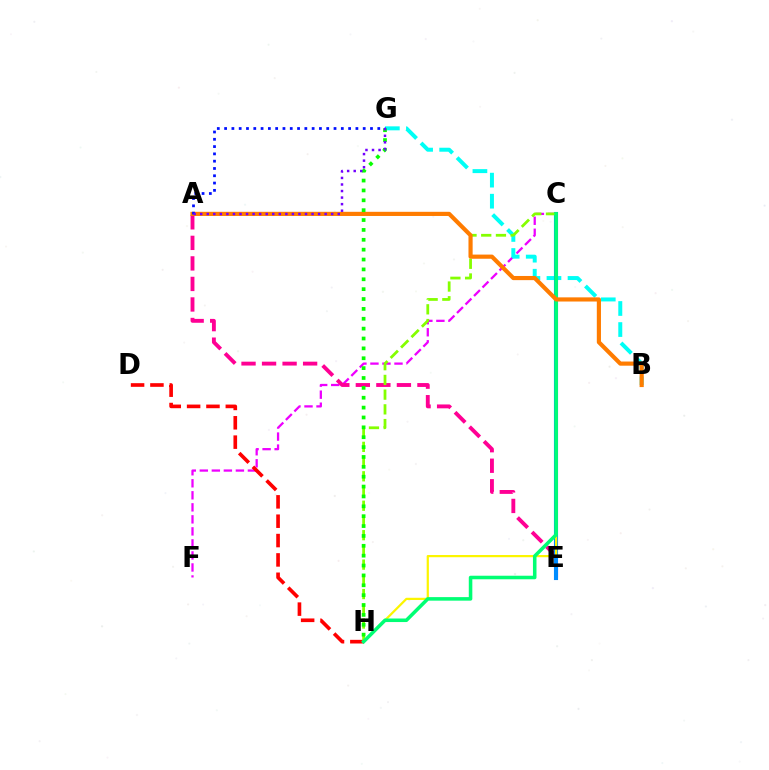{('C', 'F'): [{'color': '#ee00ff', 'line_style': 'dashed', 'thickness': 1.63}], ('A', 'E'): [{'color': '#ff0094', 'line_style': 'dashed', 'thickness': 2.79}], ('D', 'H'): [{'color': '#ff0000', 'line_style': 'dashed', 'thickness': 2.63}], ('B', 'G'): [{'color': '#00fff6', 'line_style': 'dashed', 'thickness': 2.86}], ('C', 'E'): [{'color': '#008cff', 'line_style': 'solid', 'thickness': 2.96}], ('C', 'H'): [{'color': '#fcf500', 'line_style': 'solid', 'thickness': 1.6}, {'color': '#84ff00', 'line_style': 'dashed', 'thickness': 2.0}, {'color': '#00ff74', 'line_style': 'solid', 'thickness': 2.55}], ('A', 'B'): [{'color': '#ff7c00', 'line_style': 'solid', 'thickness': 2.99}], ('G', 'H'): [{'color': '#08ff00', 'line_style': 'dotted', 'thickness': 2.68}], ('A', 'G'): [{'color': '#0010ff', 'line_style': 'dotted', 'thickness': 1.98}, {'color': '#7200ff', 'line_style': 'dotted', 'thickness': 1.78}]}